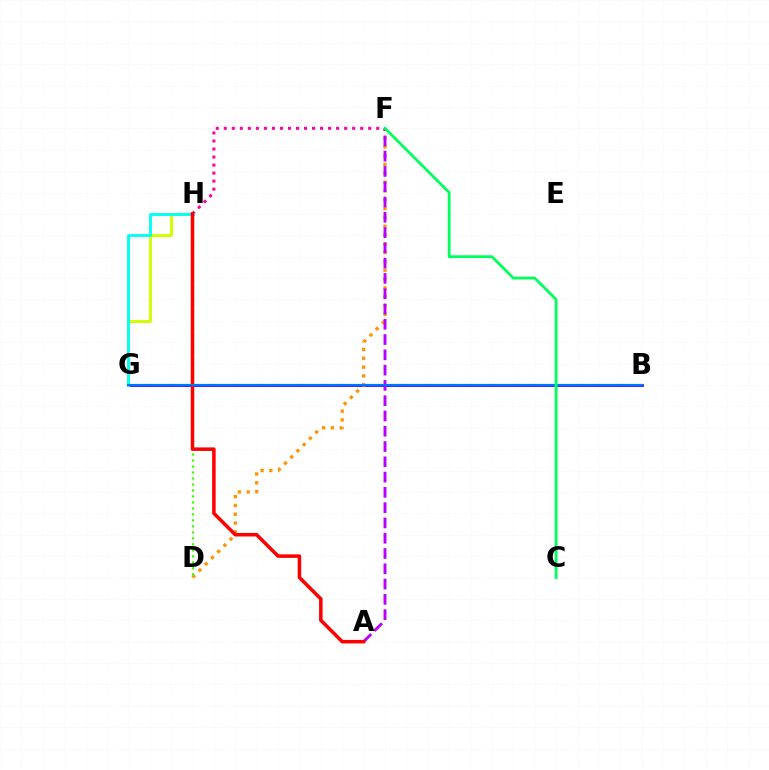{('B', 'G'): [{'color': '#2500ff', 'line_style': 'solid', 'thickness': 1.94}, {'color': '#0074ff', 'line_style': 'solid', 'thickness': 1.58}], ('D', 'F'): [{'color': '#ff9400', 'line_style': 'dotted', 'thickness': 2.39}], ('G', 'H'): [{'color': '#d1ff00', 'line_style': 'solid', 'thickness': 2.12}, {'color': '#00fff6', 'line_style': 'solid', 'thickness': 2.07}], ('F', 'H'): [{'color': '#ff00ac', 'line_style': 'dotted', 'thickness': 2.18}], ('D', 'H'): [{'color': '#3dff00', 'line_style': 'dotted', 'thickness': 1.63}], ('A', 'F'): [{'color': '#b900ff', 'line_style': 'dashed', 'thickness': 2.08}], ('A', 'H'): [{'color': '#ff0000', 'line_style': 'solid', 'thickness': 2.53}], ('C', 'F'): [{'color': '#00ff5c', 'line_style': 'solid', 'thickness': 2.0}]}